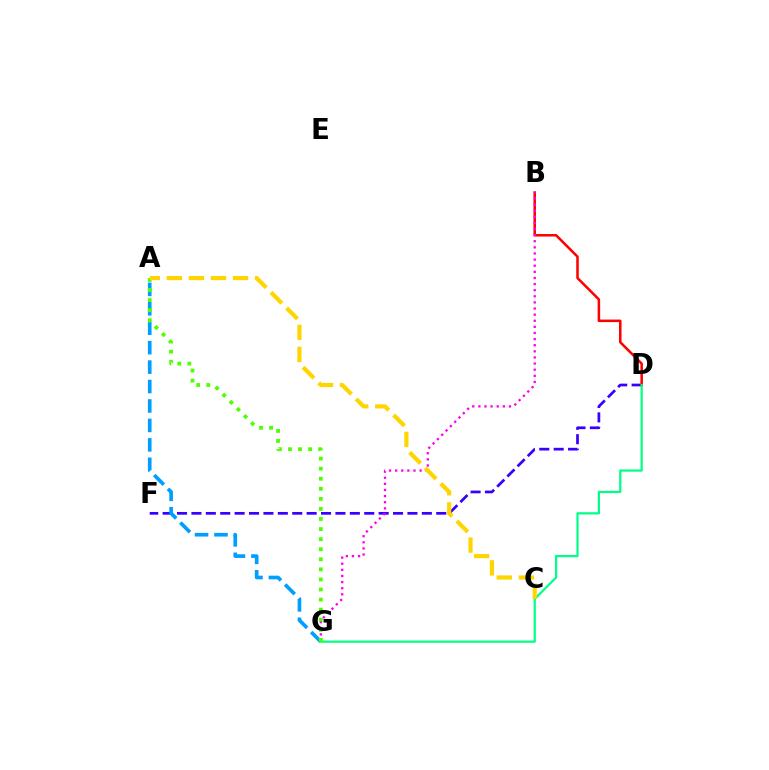{('D', 'F'): [{'color': '#3700ff', 'line_style': 'dashed', 'thickness': 1.96}], ('B', 'D'): [{'color': '#ff0000', 'line_style': 'solid', 'thickness': 1.82}], ('B', 'G'): [{'color': '#ff00ed', 'line_style': 'dotted', 'thickness': 1.66}], ('A', 'G'): [{'color': '#009eff', 'line_style': 'dashed', 'thickness': 2.64}, {'color': '#4fff00', 'line_style': 'dotted', 'thickness': 2.74}], ('D', 'G'): [{'color': '#00ff86', 'line_style': 'solid', 'thickness': 1.59}], ('A', 'C'): [{'color': '#ffd500', 'line_style': 'dashed', 'thickness': 3.0}]}